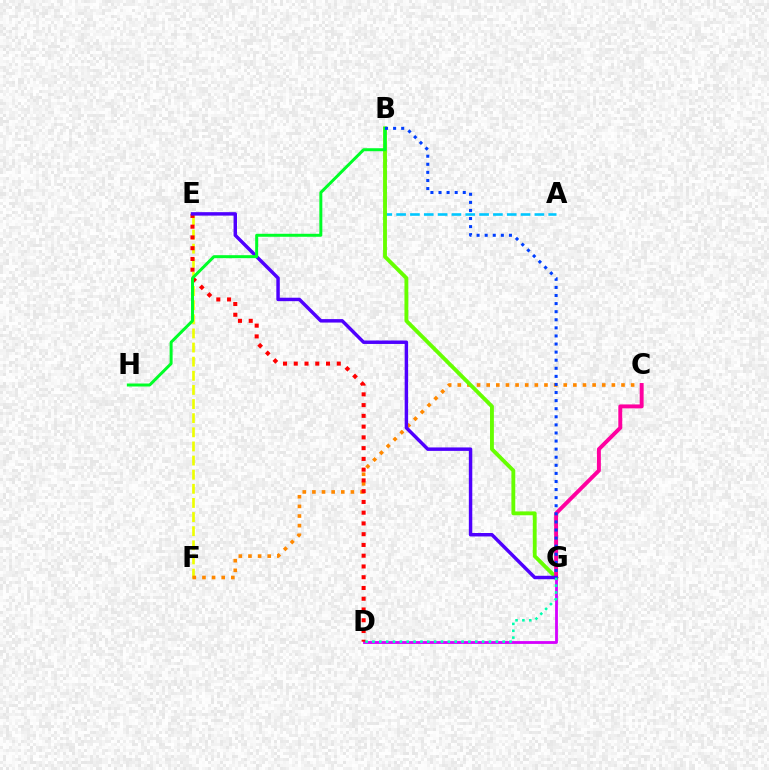{('A', 'B'): [{'color': '#00c7ff', 'line_style': 'dashed', 'thickness': 1.88}], ('E', 'F'): [{'color': '#eeff00', 'line_style': 'dashed', 'thickness': 1.92}], ('D', 'G'): [{'color': '#d600ff', 'line_style': 'solid', 'thickness': 2.02}, {'color': '#00ffaf', 'line_style': 'dotted', 'thickness': 1.86}], ('C', 'F'): [{'color': '#ff8800', 'line_style': 'dotted', 'thickness': 2.62}], ('B', 'G'): [{'color': '#66ff00', 'line_style': 'solid', 'thickness': 2.78}, {'color': '#003fff', 'line_style': 'dotted', 'thickness': 2.2}], ('D', 'E'): [{'color': '#ff0000', 'line_style': 'dotted', 'thickness': 2.92}], ('C', 'G'): [{'color': '#ff00a0', 'line_style': 'solid', 'thickness': 2.83}], ('E', 'G'): [{'color': '#4f00ff', 'line_style': 'solid', 'thickness': 2.48}], ('B', 'H'): [{'color': '#00ff27', 'line_style': 'solid', 'thickness': 2.15}]}